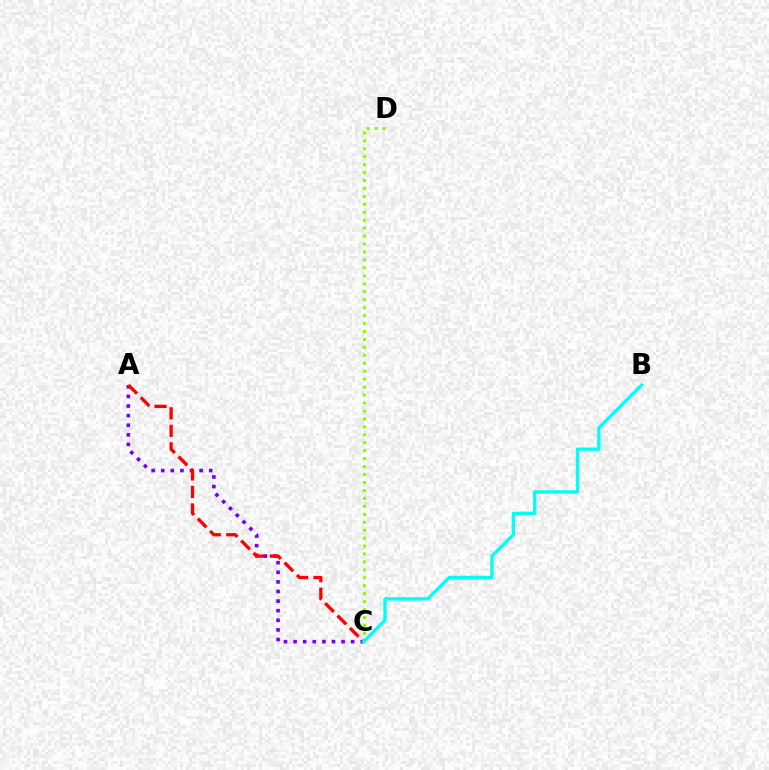{('A', 'C'): [{'color': '#7200ff', 'line_style': 'dotted', 'thickness': 2.61}, {'color': '#ff0000', 'line_style': 'dashed', 'thickness': 2.38}], ('C', 'D'): [{'color': '#84ff00', 'line_style': 'dotted', 'thickness': 2.16}], ('B', 'C'): [{'color': '#00fff6', 'line_style': 'solid', 'thickness': 2.38}]}